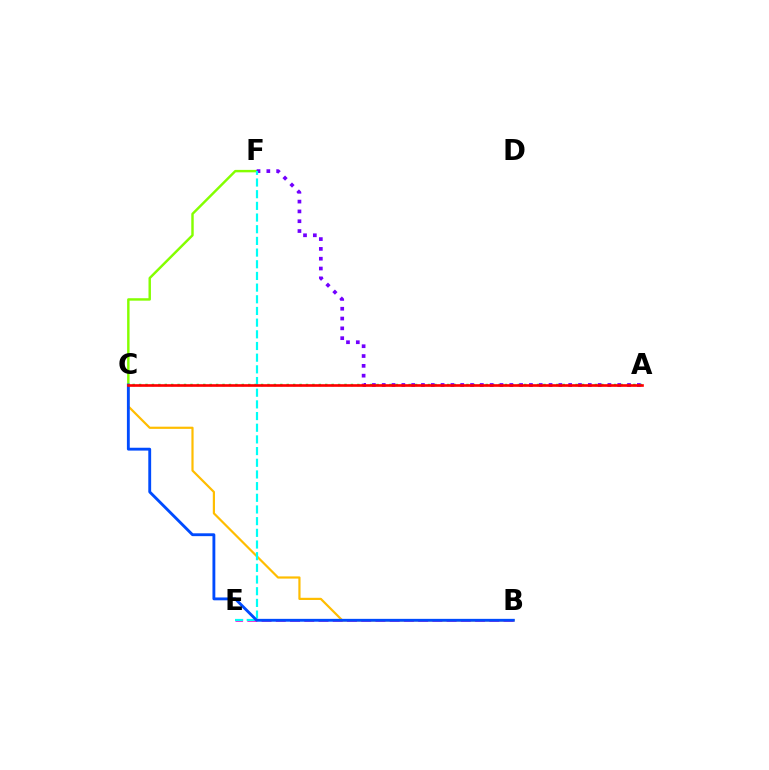{('B', 'C'): [{'color': '#ffbd00', 'line_style': 'solid', 'thickness': 1.58}, {'color': '#004bff', 'line_style': 'solid', 'thickness': 2.05}], ('C', 'F'): [{'color': '#84ff00', 'line_style': 'solid', 'thickness': 1.76}], ('B', 'E'): [{'color': '#ff00cf', 'line_style': 'dashed', 'thickness': 1.93}], ('A', 'C'): [{'color': '#00ff39', 'line_style': 'dotted', 'thickness': 1.74}, {'color': '#ff0000', 'line_style': 'solid', 'thickness': 1.91}], ('A', 'F'): [{'color': '#7200ff', 'line_style': 'dotted', 'thickness': 2.67}], ('E', 'F'): [{'color': '#00fff6', 'line_style': 'dashed', 'thickness': 1.59}]}